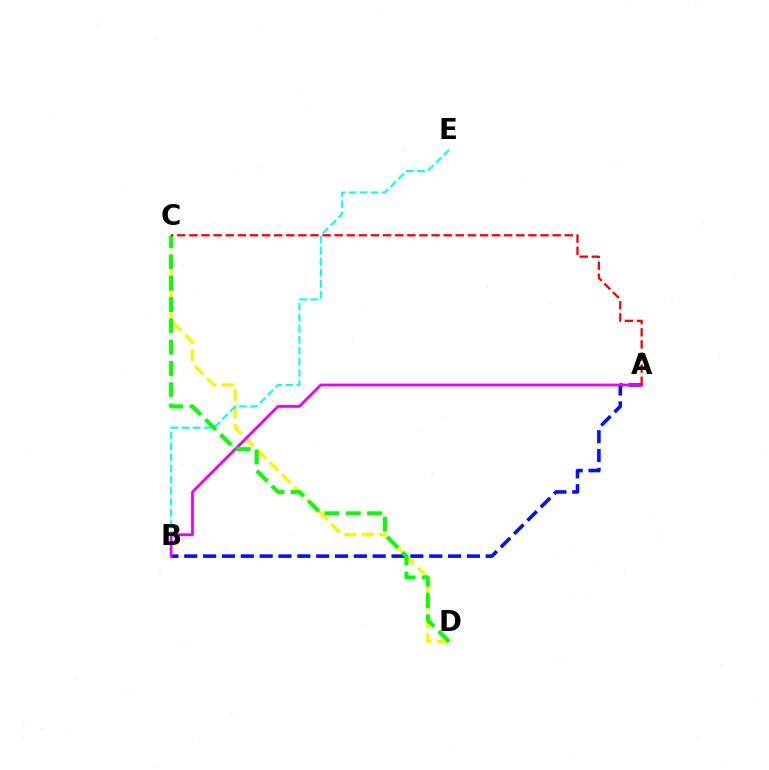{('A', 'B'): [{'color': '#0010ff', 'line_style': 'dashed', 'thickness': 2.56}, {'color': '#ee00ff', 'line_style': 'solid', 'thickness': 2.01}], ('C', 'D'): [{'color': '#fcf500', 'line_style': 'dashed', 'thickness': 2.37}, {'color': '#08ff00', 'line_style': 'dashed', 'thickness': 2.89}], ('B', 'E'): [{'color': '#00fff6', 'line_style': 'dashed', 'thickness': 1.5}], ('A', 'C'): [{'color': '#ff0000', 'line_style': 'dashed', 'thickness': 1.64}]}